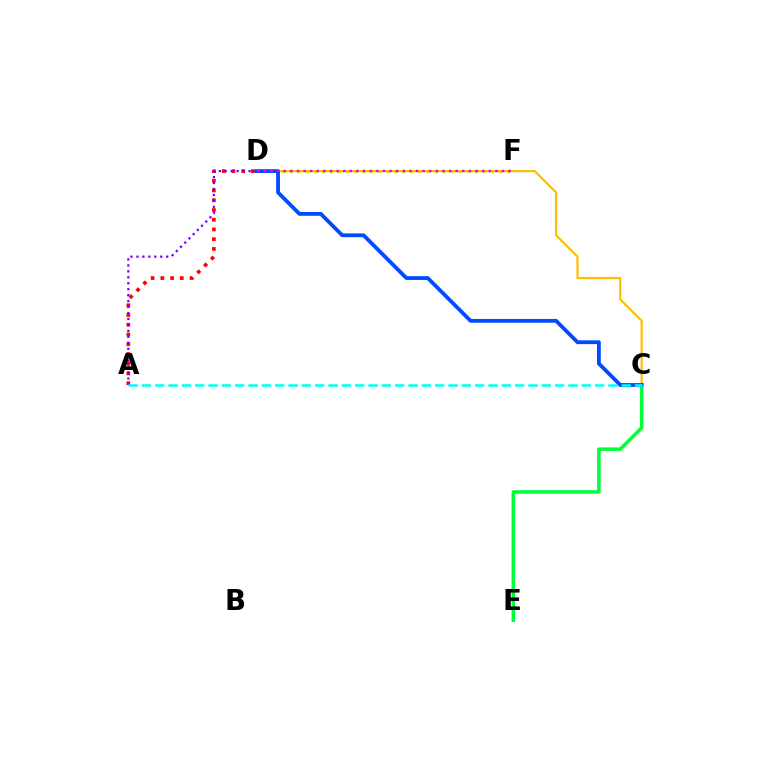{('D', 'F'): [{'color': '#84ff00', 'line_style': 'dotted', 'thickness': 2.19}, {'color': '#ff00cf', 'line_style': 'dotted', 'thickness': 1.8}], ('C', 'D'): [{'color': '#ffbd00', 'line_style': 'solid', 'thickness': 1.56}, {'color': '#004bff', 'line_style': 'solid', 'thickness': 2.74}], ('A', 'D'): [{'color': '#ff0000', 'line_style': 'dotted', 'thickness': 2.65}, {'color': '#7200ff', 'line_style': 'dotted', 'thickness': 1.62}], ('C', 'E'): [{'color': '#00ff39', 'line_style': 'solid', 'thickness': 2.53}], ('A', 'C'): [{'color': '#00fff6', 'line_style': 'dashed', 'thickness': 1.81}]}